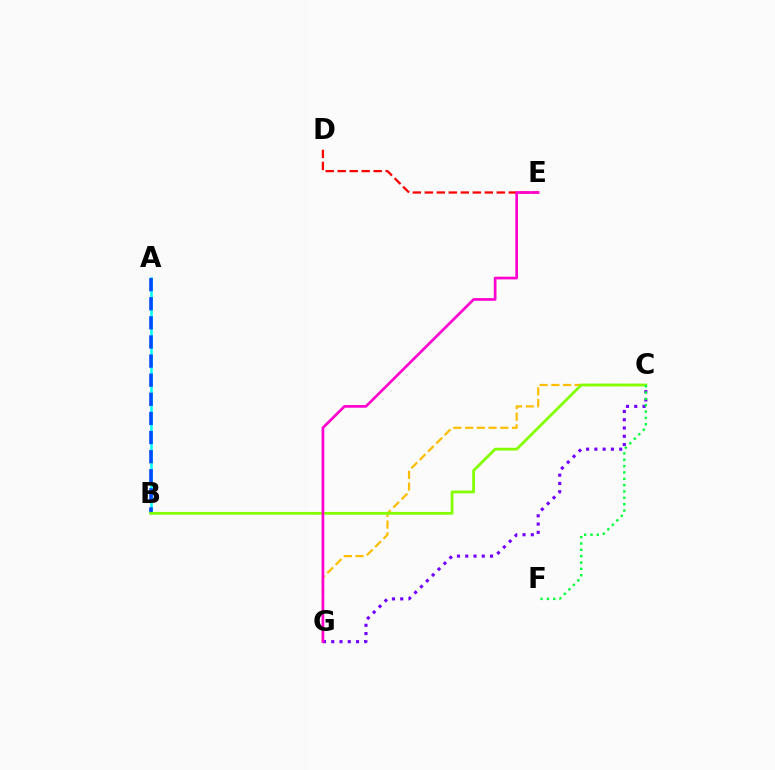{('A', 'B'): [{'color': '#00fff6', 'line_style': 'solid', 'thickness': 1.85}, {'color': '#004bff', 'line_style': 'dashed', 'thickness': 2.6}], ('D', 'E'): [{'color': '#ff0000', 'line_style': 'dashed', 'thickness': 1.63}], ('C', 'G'): [{'color': '#ffbd00', 'line_style': 'dashed', 'thickness': 1.59}, {'color': '#7200ff', 'line_style': 'dotted', 'thickness': 2.25}], ('B', 'C'): [{'color': '#84ff00', 'line_style': 'solid', 'thickness': 2.01}], ('C', 'F'): [{'color': '#00ff39', 'line_style': 'dotted', 'thickness': 1.72}], ('E', 'G'): [{'color': '#ff00cf', 'line_style': 'solid', 'thickness': 1.93}]}